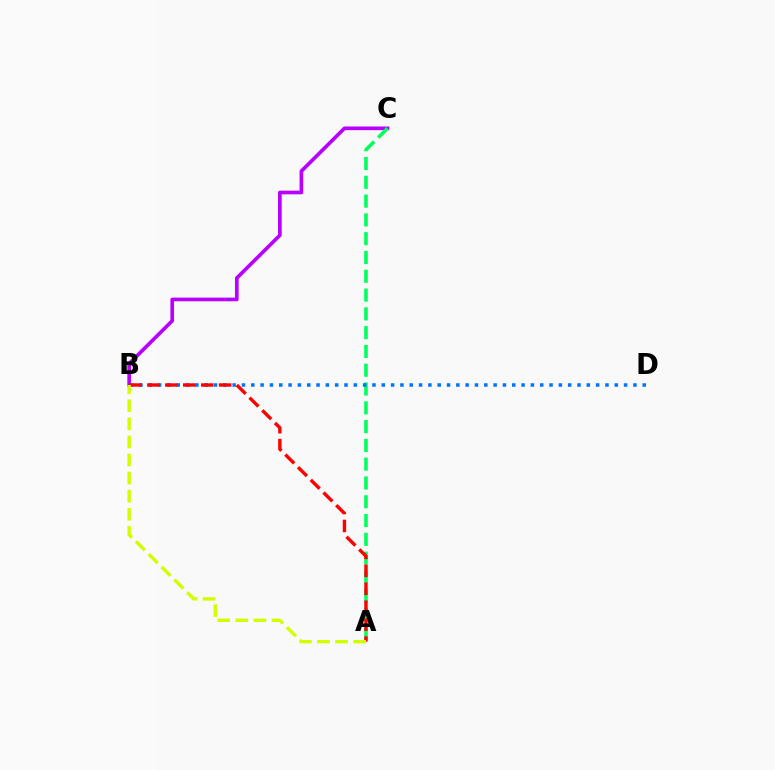{('B', 'C'): [{'color': '#b900ff', 'line_style': 'solid', 'thickness': 2.64}], ('A', 'C'): [{'color': '#00ff5c', 'line_style': 'dashed', 'thickness': 2.55}], ('B', 'D'): [{'color': '#0074ff', 'line_style': 'dotted', 'thickness': 2.53}], ('A', 'B'): [{'color': '#ff0000', 'line_style': 'dashed', 'thickness': 2.44}, {'color': '#d1ff00', 'line_style': 'dashed', 'thickness': 2.46}]}